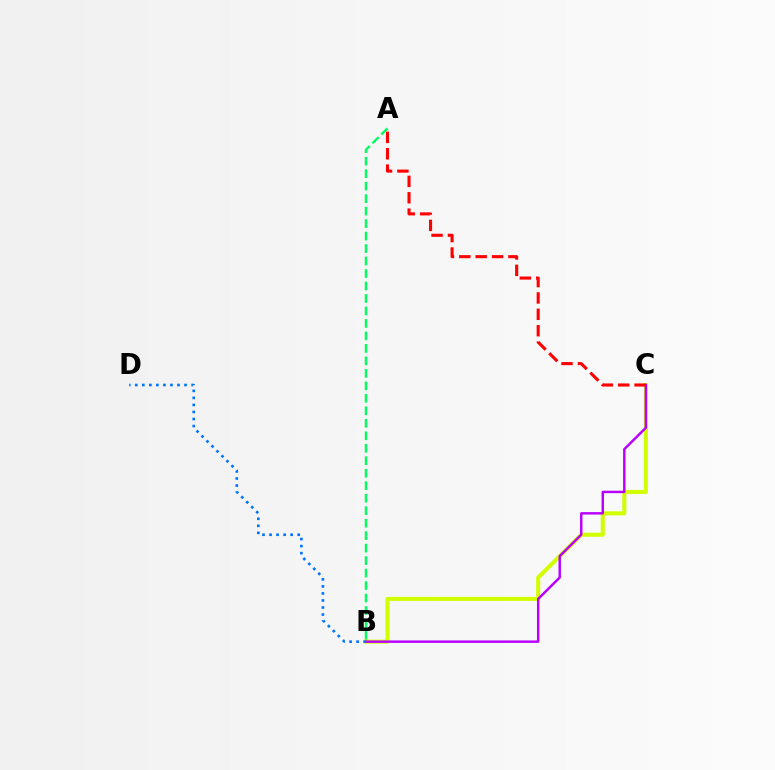{('A', 'B'): [{'color': '#00ff5c', 'line_style': 'dashed', 'thickness': 1.7}], ('B', 'C'): [{'color': '#d1ff00', 'line_style': 'solid', 'thickness': 2.92}, {'color': '#b900ff', 'line_style': 'solid', 'thickness': 1.76}], ('B', 'D'): [{'color': '#0074ff', 'line_style': 'dotted', 'thickness': 1.91}], ('A', 'C'): [{'color': '#ff0000', 'line_style': 'dashed', 'thickness': 2.23}]}